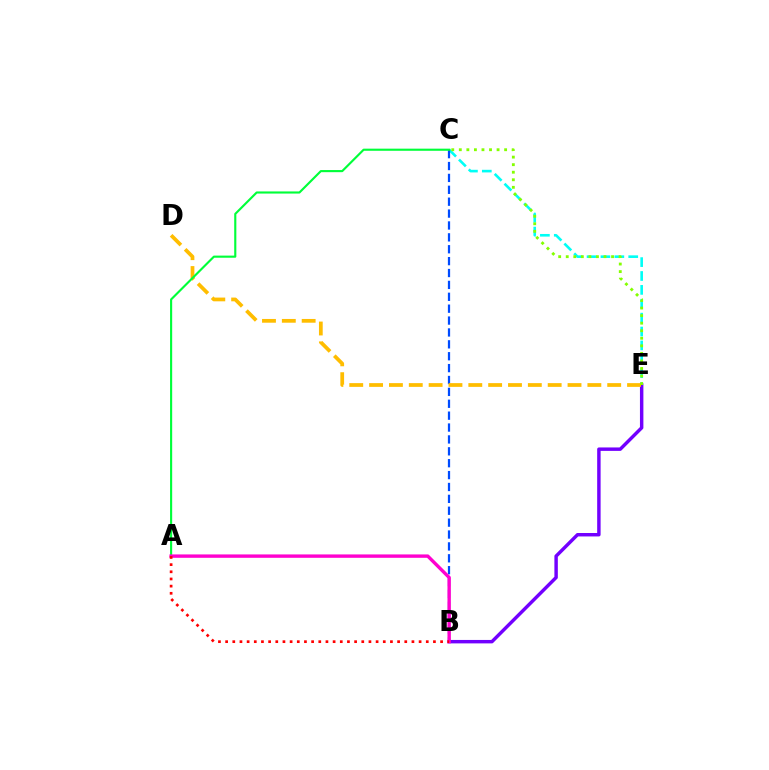{('C', 'E'): [{'color': '#00fff6', 'line_style': 'dashed', 'thickness': 1.89}, {'color': '#84ff00', 'line_style': 'dotted', 'thickness': 2.05}], ('B', 'E'): [{'color': '#7200ff', 'line_style': 'solid', 'thickness': 2.48}], ('B', 'C'): [{'color': '#004bff', 'line_style': 'dashed', 'thickness': 1.61}], ('D', 'E'): [{'color': '#ffbd00', 'line_style': 'dashed', 'thickness': 2.7}], ('A', 'C'): [{'color': '#00ff39', 'line_style': 'solid', 'thickness': 1.54}], ('A', 'B'): [{'color': '#ff00cf', 'line_style': 'solid', 'thickness': 2.44}, {'color': '#ff0000', 'line_style': 'dotted', 'thickness': 1.95}]}